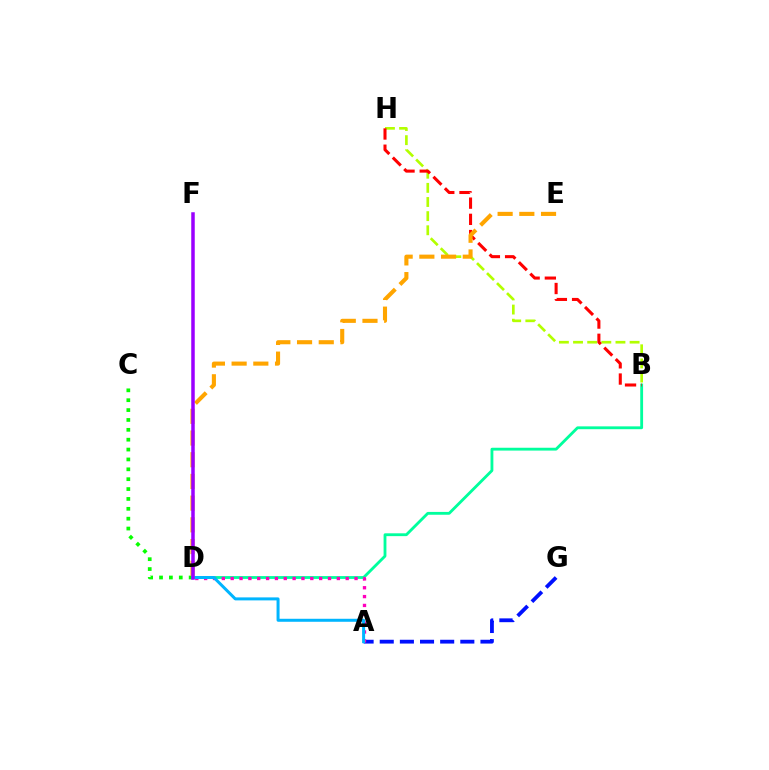{('B', 'H'): [{'color': '#b3ff00', 'line_style': 'dashed', 'thickness': 1.92}, {'color': '#ff0000', 'line_style': 'dashed', 'thickness': 2.2}], ('B', 'D'): [{'color': '#00ff9d', 'line_style': 'solid', 'thickness': 2.04}], ('A', 'G'): [{'color': '#0010ff', 'line_style': 'dashed', 'thickness': 2.74}], ('C', 'D'): [{'color': '#08ff00', 'line_style': 'dotted', 'thickness': 2.68}], ('A', 'D'): [{'color': '#ff00bd', 'line_style': 'dotted', 'thickness': 2.4}, {'color': '#00b5ff', 'line_style': 'solid', 'thickness': 2.16}], ('D', 'E'): [{'color': '#ffa500', 'line_style': 'dashed', 'thickness': 2.95}], ('D', 'F'): [{'color': '#9b00ff', 'line_style': 'solid', 'thickness': 2.52}]}